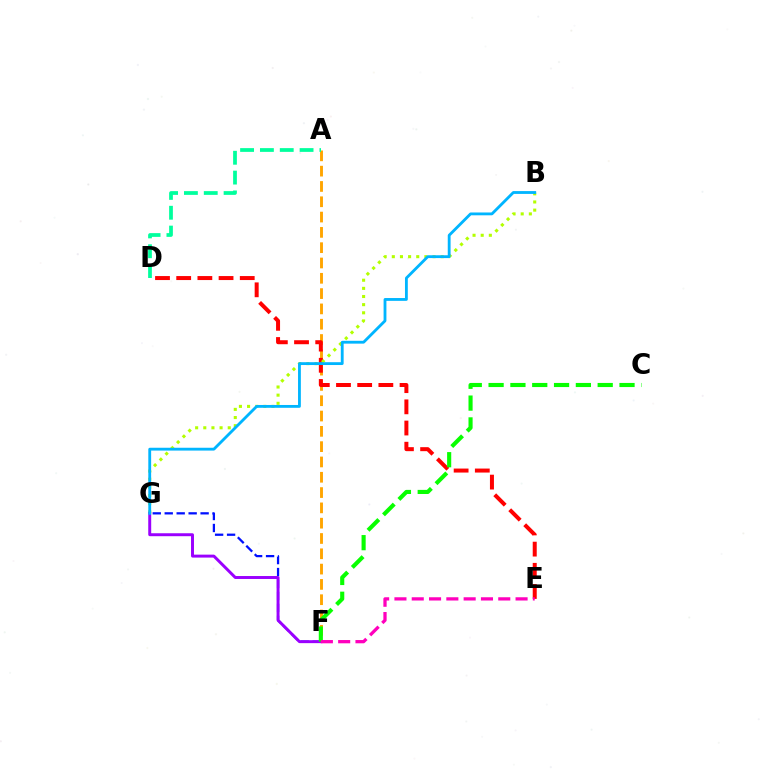{('A', 'F'): [{'color': '#ffa500', 'line_style': 'dashed', 'thickness': 2.08}], ('D', 'E'): [{'color': '#ff0000', 'line_style': 'dashed', 'thickness': 2.88}], ('B', 'G'): [{'color': '#b3ff00', 'line_style': 'dotted', 'thickness': 2.21}, {'color': '#00b5ff', 'line_style': 'solid', 'thickness': 2.04}], ('F', 'G'): [{'color': '#0010ff', 'line_style': 'dashed', 'thickness': 1.62}, {'color': '#9b00ff', 'line_style': 'solid', 'thickness': 2.12}], ('C', 'F'): [{'color': '#08ff00', 'line_style': 'dashed', 'thickness': 2.96}], ('A', 'D'): [{'color': '#00ff9d', 'line_style': 'dashed', 'thickness': 2.69}], ('E', 'F'): [{'color': '#ff00bd', 'line_style': 'dashed', 'thickness': 2.35}]}